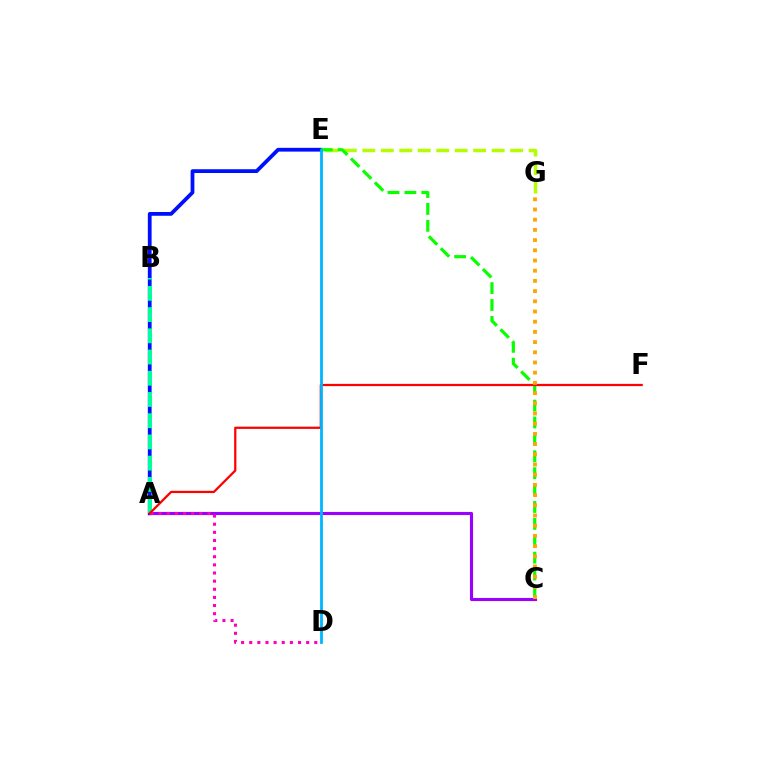{('A', 'E'): [{'color': '#0010ff', 'line_style': 'solid', 'thickness': 2.72}], ('A', 'B'): [{'color': '#00ff9d', 'line_style': 'dashed', 'thickness': 2.88}], ('A', 'C'): [{'color': '#9b00ff', 'line_style': 'solid', 'thickness': 2.24}], ('A', 'D'): [{'color': '#ff00bd', 'line_style': 'dotted', 'thickness': 2.21}], ('E', 'G'): [{'color': '#b3ff00', 'line_style': 'dashed', 'thickness': 2.51}], ('C', 'E'): [{'color': '#08ff00', 'line_style': 'dashed', 'thickness': 2.3}], ('A', 'F'): [{'color': '#ff0000', 'line_style': 'solid', 'thickness': 1.62}], ('C', 'G'): [{'color': '#ffa500', 'line_style': 'dotted', 'thickness': 2.77}], ('D', 'E'): [{'color': '#00b5ff', 'line_style': 'solid', 'thickness': 2.02}]}